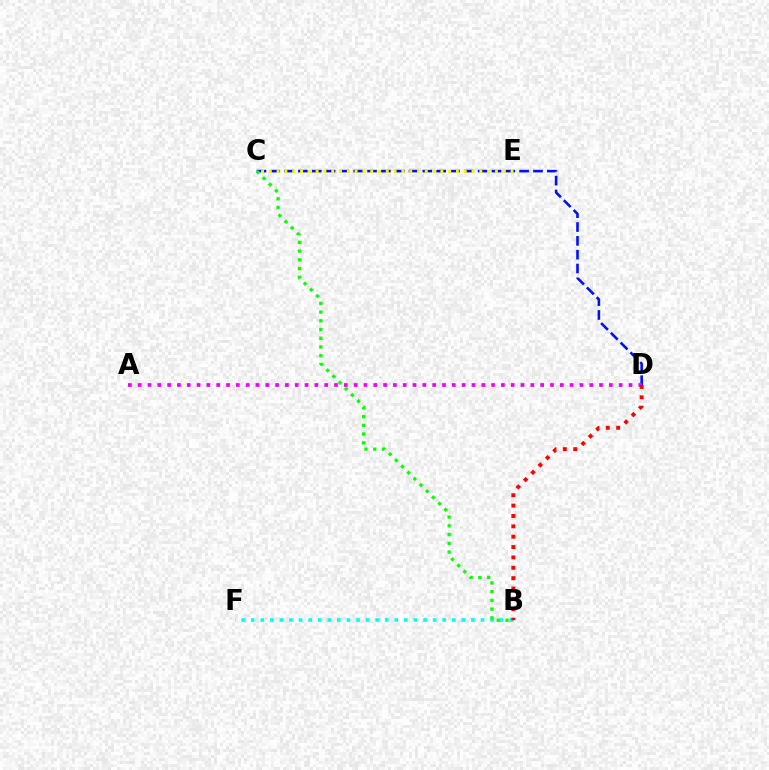{('C', 'D'): [{'color': '#0010ff', 'line_style': 'dashed', 'thickness': 1.88}], ('B', 'F'): [{'color': '#00fff6', 'line_style': 'dotted', 'thickness': 2.6}], ('C', 'E'): [{'color': '#fcf500', 'line_style': 'dotted', 'thickness': 2.12}], ('A', 'D'): [{'color': '#ee00ff', 'line_style': 'dotted', 'thickness': 2.67}], ('B', 'D'): [{'color': '#ff0000', 'line_style': 'dotted', 'thickness': 2.82}], ('B', 'C'): [{'color': '#08ff00', 'line_style': 'dotted', 'thickness': 2.37}]}